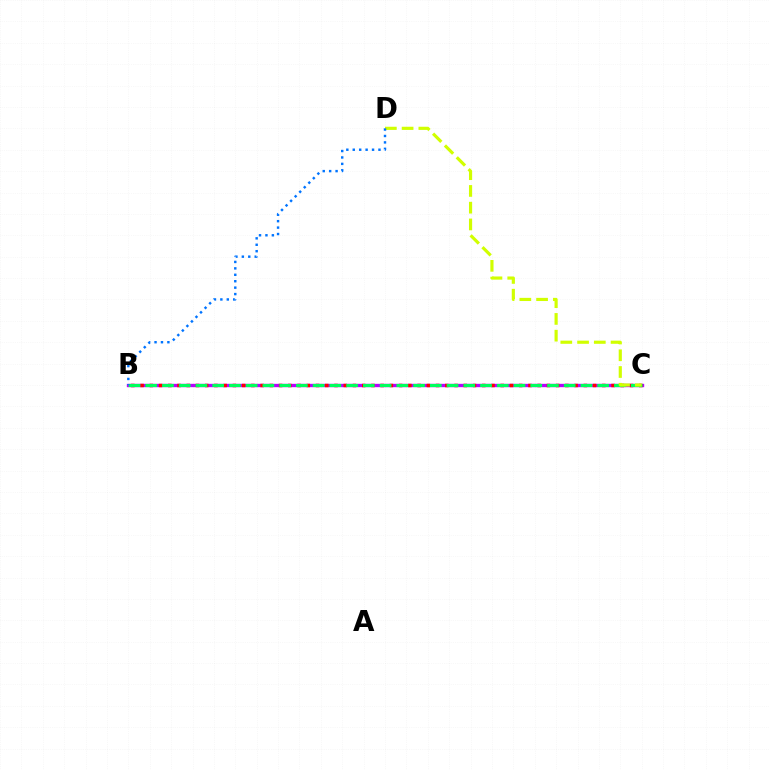{('B', 'C'): [{'color': '#b900ff', 'line_style': 'solid', 'thickness': 2.42}, {'color': '#ff0000', 'line_style': 'dotted', 'thickness': 2.51}, {'color': '#00ff5c', 'line_style': 'dashed', 'thickness': 2.27}], ('C', 'D'): [{'color': '#d1ff00', 'line_style': 'dashed', 'thickness': 2.28}], ('B', 'D'): [{'color': '#0074ff', 'line_style': 'dotted', 'thickness': 1.75}]}